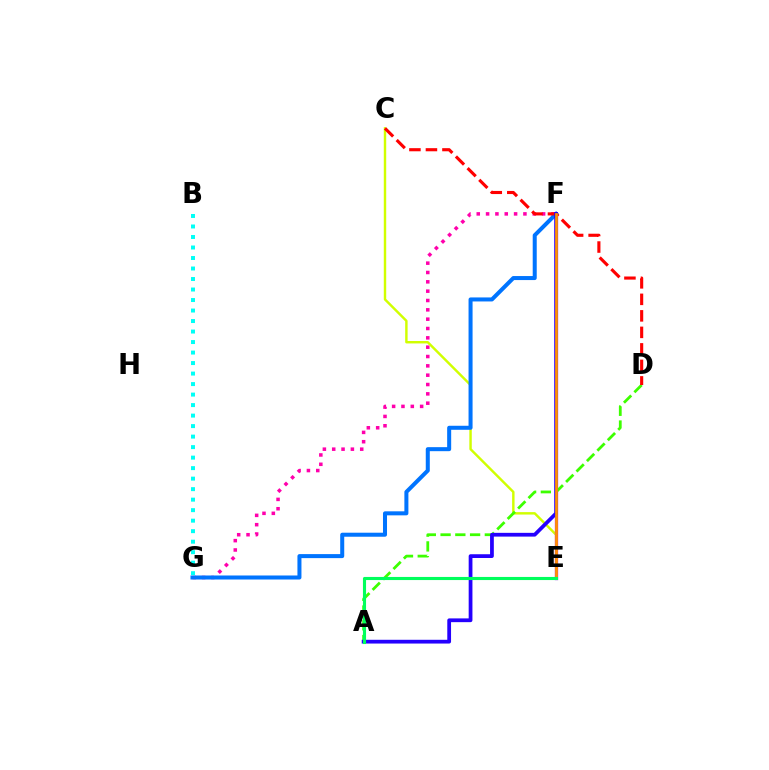{('F', 'G'): [{'color': '#ff00ac', 'line_style': 'dotted', 'thickness': 2.54}, {'color': '#0074ff', 'line_style': 'solid', 'thickness': 2.89}], ('C', 'E'): [{'color': '#d1ff00', 'line_style': 'solid', 'thickness': 1.75}], ('E', 'F'): [{'color': '#b900ff', 'line_style': 'solid', 'thickness': 2.36}, {'color': '#ff9400', 'line_style': 'solid', 'thickness': 1.98}], ('A', 'D'): [{'color': '#3dff00', 'line_style': 'dashed', 'thickness': 2.0}], ('B', 'G'): [{'color': '#00fff6', 'line_style': 'dotted', 'thickness': 2.85}], ('C', 'D'): [{'color': '#ff0000', 'line_style': 'dashed', 'thickness': 2.24}], ('A', 'F'): [{'color': '#2500ff', 'line_style': 'solid', 'thickness': 2.71}], ('A', 'E'): [{'color': '#00ff5c', 'line_style': 'solid', 'thickness': 2.24}]}